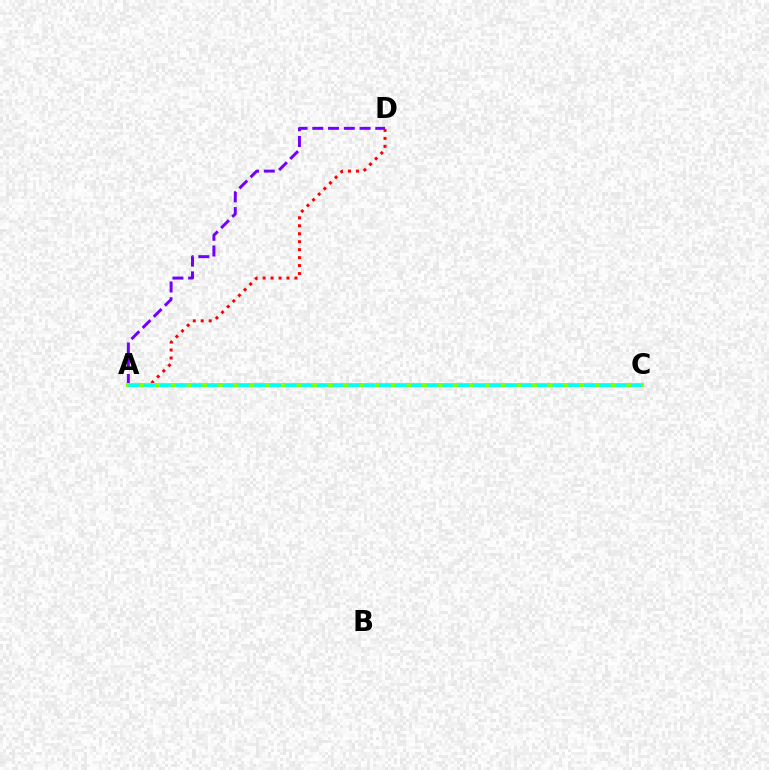{('A', 'D'): [{'color': '#7200ff', 'line_style': 'dashed', 'thickness': 2.14}, {'color': '#ff0000', 'line_style': 'dotted', 'thickness': 2.16}], ('A', 'C'): [{'color': '#84ff00', 'line_style': 'solid', 'thickness': 2.91}, {'color': '#00fff6', 'line_style': 'dashed', 'thickness': 2.13}]}